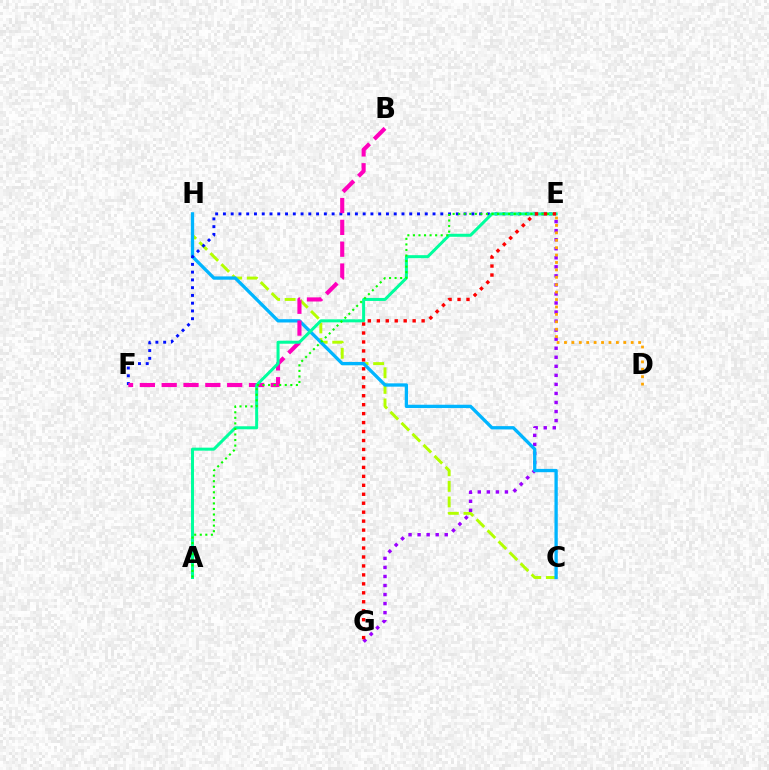{('C', 'H'): [{'color': '#b3ff00', 'line_style': 'dashed', 'thickness': 2.12}, {'color': '#00b5ff', 'line_style': 'solid', 'thickness': 2.38}], ('E', 'G'): [{'color': '#9b00ff', 'line_style': 'dotted', 'thickness': 2.46}, {'color': '#ff0000', 'line_style': 'dotted', 'thickness': 2.43}], ('D', 'E'): [{'color': '#ffa500', 'line_style': 'dotted', 'thickness': 2.01}], ('E', 'F'): [{'color': '#0010ff', 'line_style': 'dotted', 'thickness': 2.11}], ('B', 'F'): [{'color': '#ff00bd', 'line_style': 'dashed', 'thickness': 2.97}], ('A', 'E'): [{'color': '#00ff9d', 'line_style': 'solid', 'thickness': 2.17}, {'color': '#08ff00', 'line_style': 'dotted', 'thickness': 1.51}]}